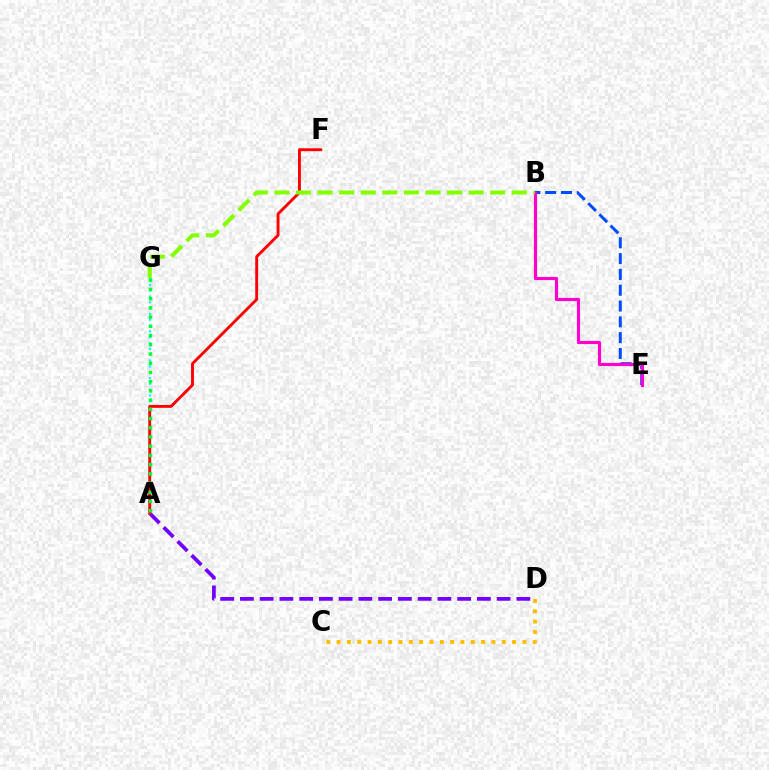{('A', 'D'): [{'color': '#7200ff', 'line_style': 'dashed', 'thickness': 2.68}], ('A', 'G'): [{'color': '#00fff6', 'line_style': 'dotted', 'thickness': 1.58}, {'color': '#00ff39', 'line_style': 'dotted', 'thickness': 2.51}], ('B', 'E'): [{'color': '#004bff', 'line_style': 'dashed', 'thickness': 2.15}, {'color': '#ff00cf', 'line_style': 'solid', 'thickness': 2.27}], ('A', 'F'): [{'color': '#ff0000', 'line_style': 'solid', 'thickness': 2.07}], ('C', 'D'): [{'color': '#ffbd00', 'line_style': 'dotted', 'thickness': 2.81}], ('B', 'G'): [{'color': '#84ff00', 'line_style': 'dashed', 'thickness': 2.93}]}